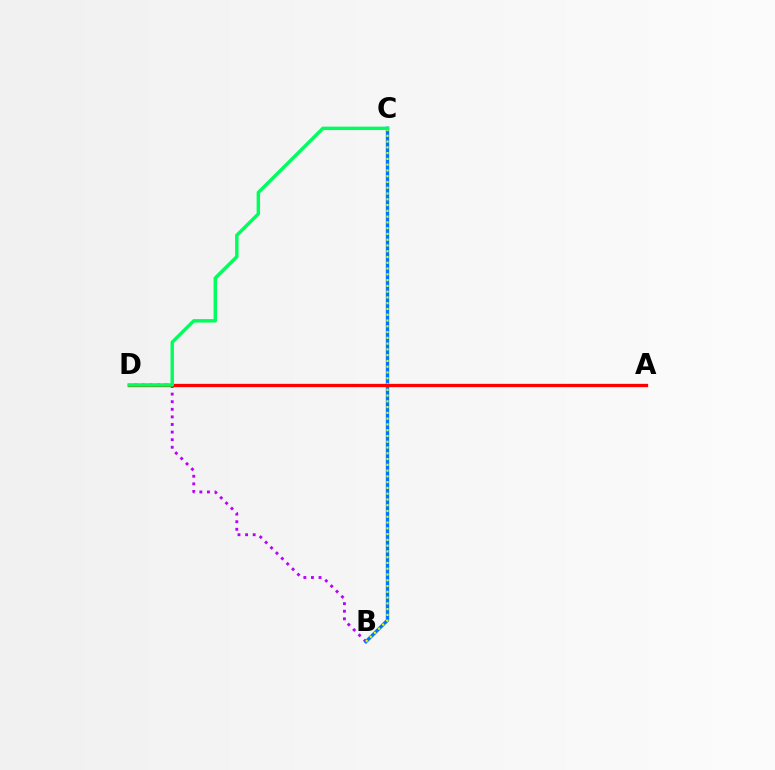{('B', 'D'): [{'color': '#b900ff', 'line_style': 'dotted', 'thickness': 2.06}], ('B', 'C'): [{'color': '#0074ff', 'line_style': 'solid', 'thickness': 2.42}, {'color': '#d1ff00', 'line_style': 'dotted', 'thickness': 1.57}], ('A', 'D'): [{'color': '#ff0000', 'line_style': 'solid', 'thickness': 2.38}], ('C', 'D'): [{'color': '#00ff5c', 'line_style': 'solid', 'thickness': 2.47}]}